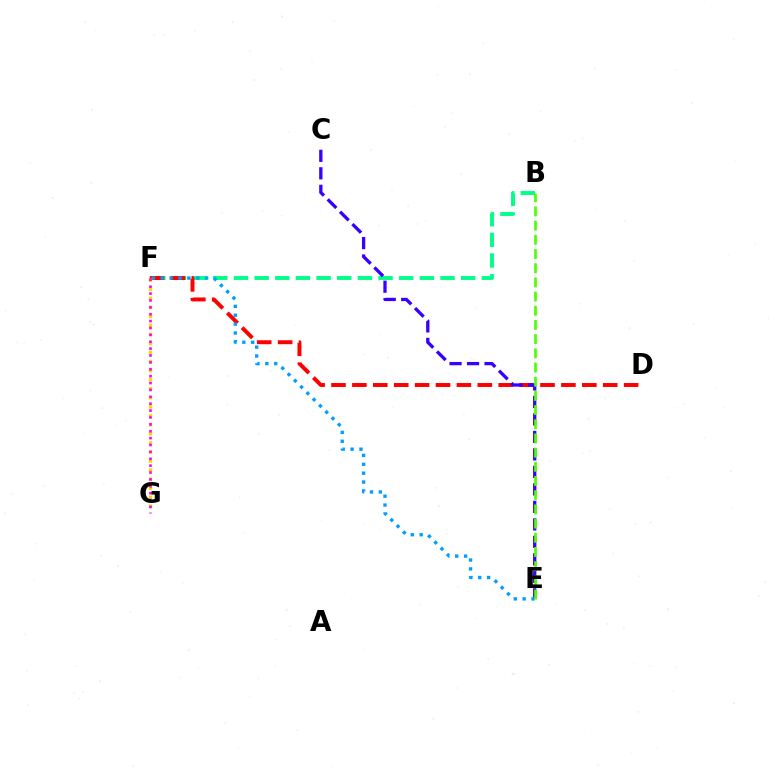{('B', 'F'): [{'color': '#00ff86', 'line_style': 'dashed', 'thickness': 2.81}], ('D', 'F'): [{'color': '#ff0000', 'line_style': 'dashed', 'thickness': 2.84}], ('C', 'E'): [{'color': '#3700ff', 'line_style': 'dashed', 'thickness': 2.38}], ('E', 'F'): [{'color': '#009eff', 'line_style': 'dotted', 'thickness': 2.41}], ('F', 'G'): [{'color': '#ffd500', 'line_style': 'dotted', 'thickness': 2.46}, {'color': '#ff00ed', 'line_style': 'dotted', 'thickness': 1.87}], ('B', 'E'): [{'color': '#4fff00', 'line_style': 'dashed', 'thickness': 1.93}]}